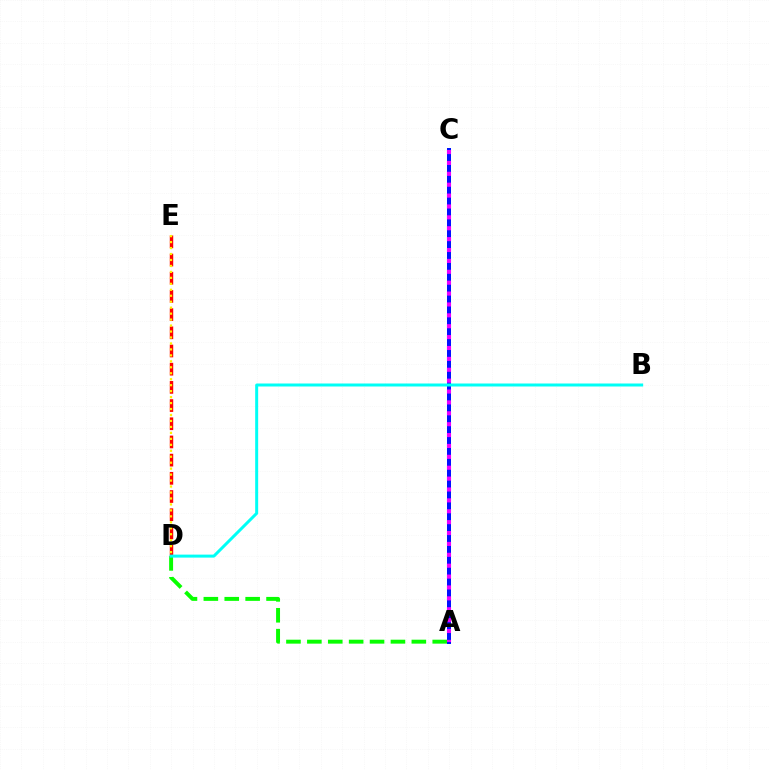{('A', 'C'): [{'color': '#0010ff', 'line_style': 'solid', 'thickness': 2.88}, {'color': '#ee00ff', 'line_style': 'dotted', 'thickness': 2.96}], ('A', 'D'): [{'color': '#08ff00', 'line_style': 'dashed', 'thickness': 2.84}], ('D', 'E'): [{'color': '#ff0000', 'line_style': 'dashed', 'thickness': 2.47}, {'color': '#fcf500', 'line_style': 'dotted', 'thickness': 1.62}], ('B', 'D'): [{'color': '#00fff6', 'line_style': 'solid', 'thickness': 2.15}]}